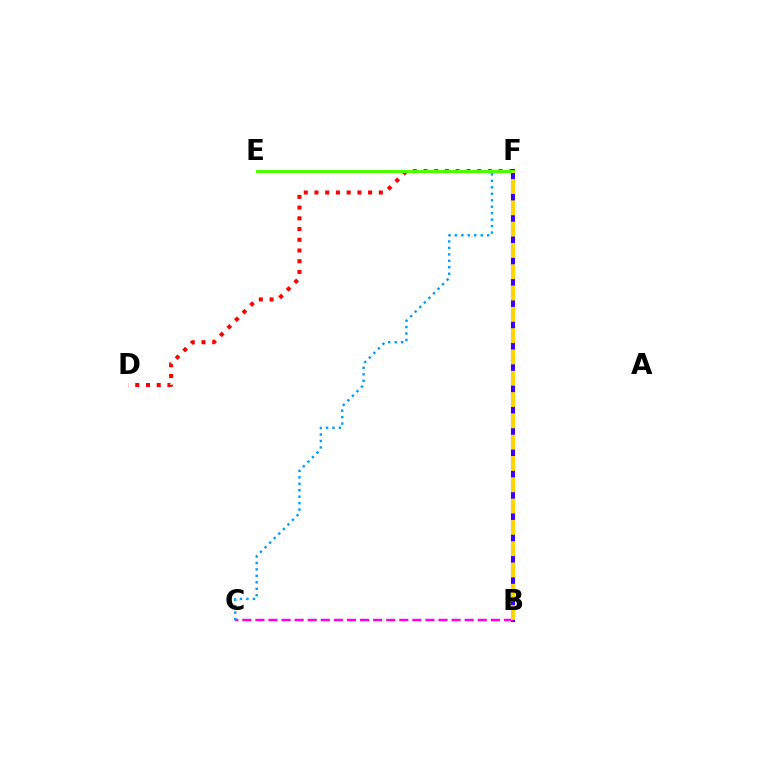{('D', 'F'): [{'color': '#ff0000', 'line_style': 'dotted', 'thickness': 2.91}], ('E', 'F'): [{'color': '#00ff86', 'line_style': 'dashed', 'thickness': 1.81}, {'color': '#4fff00', 'line_style': 'solid', 'thickness': 2.23}], ('B', 'F'): [{'color': '#3700ff', 'line_style': 'solid', 'thickness': 2.94}, {'color': '#ffd500', 'line_style': 'dashed', 'thickness': 2.89}], ('B', 'C'): [{'color': '#ff00ed', 'line_style': 'dashed', 'thickness': 1.78}], ('C', 'F'): [{'color': '#009eff', 'line_style': 'dotted', 'thickness': 1.75}]}